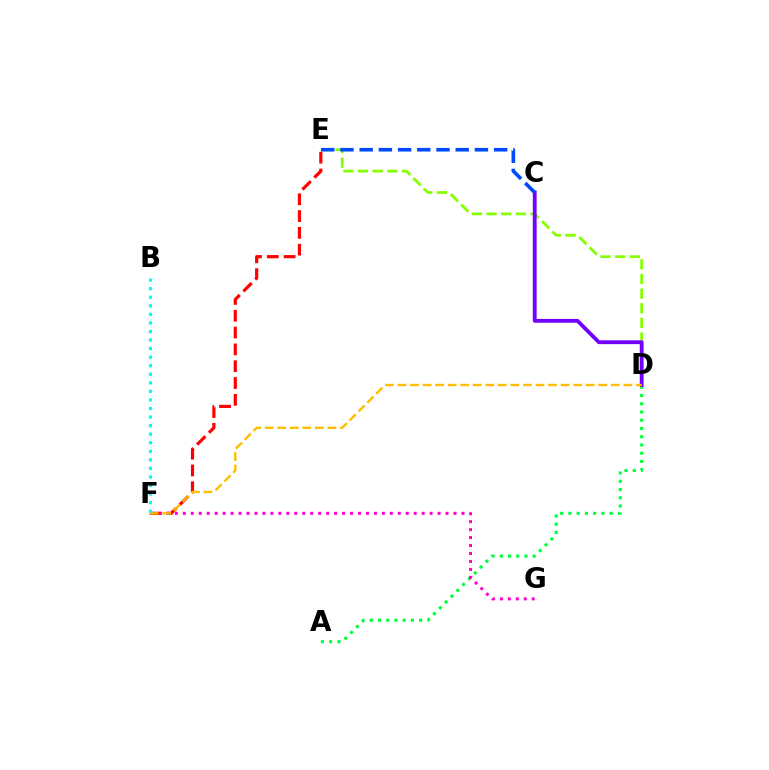{('E', 'F'): [{'color': '#ff0000', 'line_style': 'dashed', 'thickness': 2.28}], ('D', 'E'): [{'color': '#84ff00', 'line_style': 'dashed', 'thickness': 1.99}], ('A', 'D'): [{'color': '#00ff39', 'line_style': 'dotted', 'thickness': 2.24}], ('C', 'D'): [{'color': '#7200ff', 'line_style': 'solid', 'thickness': 2.76}], ('F', 'G'): [{'color': '#ff00cf', 'line_style': 'dotted', 'thickness': 2.16}], ('C', 'E'): [{'color': '#004bff', 'line_style': 'dashed', 'thickness': 2.61}], ('D', 'F'): [{'color': '#ffbd00', 'line_style': 'dashed', 'thickness': 1.7}], ('B', 'F'): [{'color': '#00fff6', 'line_style': 'dotted', 'thickness': 2.33}]}